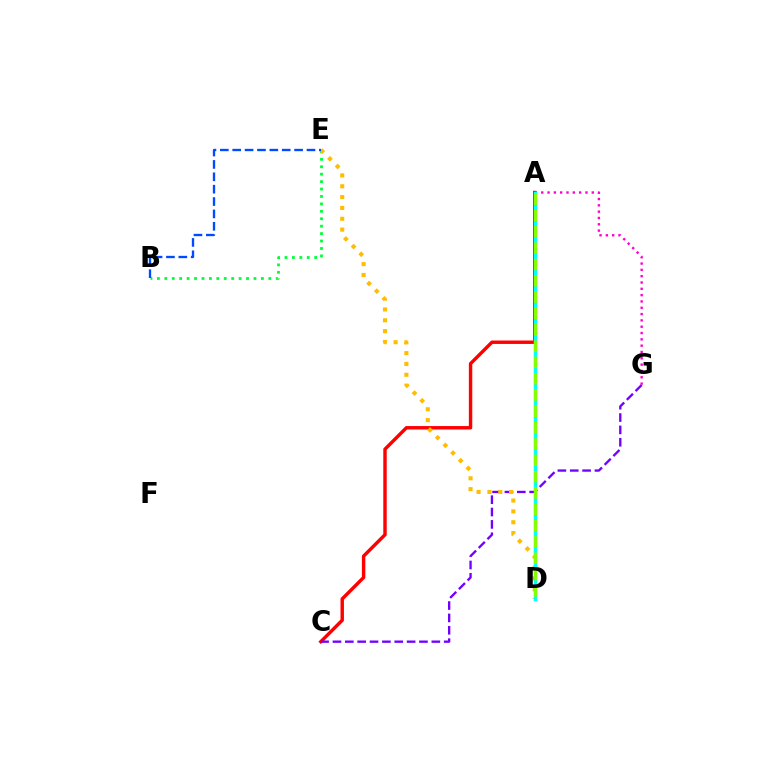{('B', 'E'): [{'color': '#00ff39', 'line_style': 'dotted', 'thickness': 2.02}, {'color': '#004bff', 'line_style': 'dashed', 'thickness': 1.68}], ('A', 'C'): [{'color': '#ff0000', 'line_style': 'solid', 'thickness': 2.47}], ('C', 'G'): [{'color': '#7200ff', 'line_style': 'dashed', 'thickness': 1.68}], ('D', 'E'): [{'color': '#ffbd00', 'line_style': 'dotted', 'thickness': 2.95}], ('A', 'G'): [{'color': '#ff00cf', 'line_style': 'dotted', 'thickness': 1.72}], ('A', 'D'): [{'color': '#00fff6', 'line_style': 'solid', 'thickness': 2.5}, {'color': '#84ff00', 'line_style': 'dashed', 'thickness': 2.22}]}